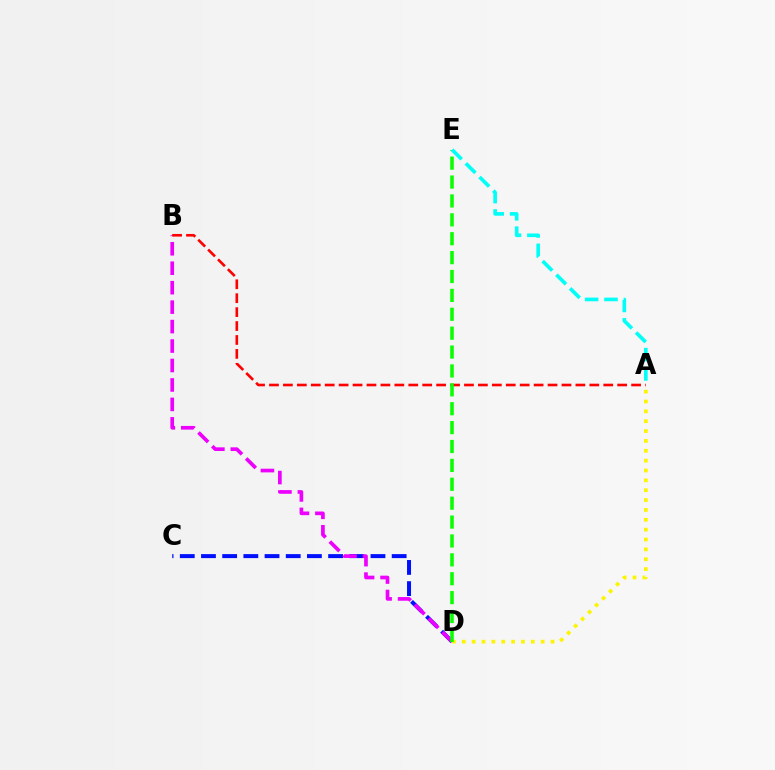{('C', 'D'): [{'color': '#0010ff', 'line_style': 'dashed', 'thickness': 2.88}], ('B', 'D'): [{'color': '#ee00ff', 'line_style': 'dashed', 'thickness': 2.64}], ('A', 'D'): [{'color': '#fcf500', 'line_style': 'dotted', 'thickness': 2.68}], ('A', 'B'): [{'color': '#ff0000', 'line_style': 'dashed', 'thickness': 1.89}], ('D', 'E'): [{'color': '#08ff00', 'line_style': 'dashed', 'thickness': 2.57}], ('A', 'E'): [{'color': '#00fff6', 'line_style': 'dashed', 'thickness': 2.63}]}